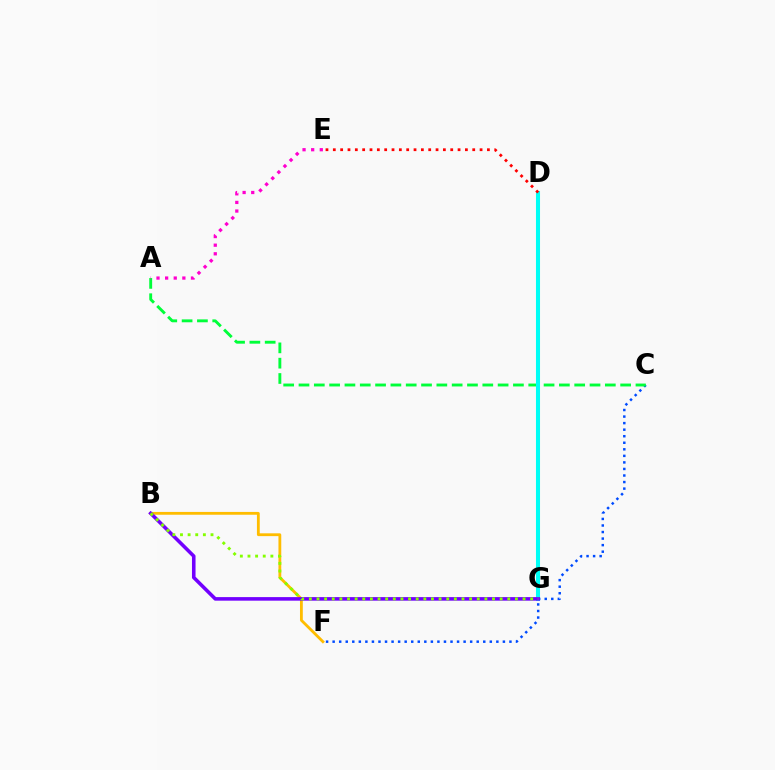{('C', 'F'): [{'color': '#004bff', 'line_style': 'dotted', 'thickness': 1.78}], ('A', 'C'): [{'color': '#00ff39', 'line_style': 'dashed', 'thickness': 2.08}], ('D', 'G'): [{'color': '#00fff6', 'line_style': 'solid', 'thickness': 2.92}], ('B', 'F'): [{'color': '#ffbd00', 'line_style': 'solid', 'thickness': 2.02}], ('B', 'G'): [{'color': '#7200ff', 'line_style': 'solid', 'thickness': 2.57}, {'color': '#84ff00', 'line_style': 'dotted', 'thickness': 2.07}], ('D', 'E'): [{'color': '#ff0000', 'line_style': 'dotted', 'thickness': 1.99}], ('A', 'E'): [{'color': '#ff00cf', 'line_style': 'dotted', 'thickness': 2.34}]}